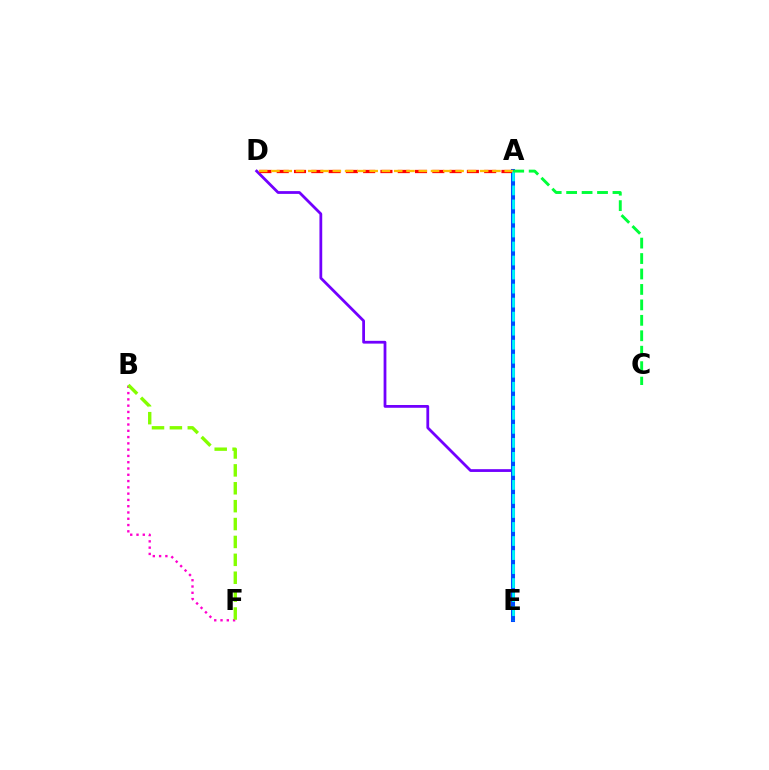{('D', 'E'): [{'color': '#7200ff', 'line_style': 'solid', 'thickness': 2.0}], ('A', 'E'): [{'color': '#004bff', 'line_style': 'solid', 'thickness': 2.91}, {'color': '#00fff6', 'line_style': 'dashed', 'thickness': 1.91}], ('A', 'D'): [{'color': '#ff0000', 'line_style': 'dashed', 'thickness': 2.35}, {'color': '#ffbd00', 'line_style': 'dashed', 'thickness': 1.67}], ('B', 'F'): [{'color': '#ff00cf', 'line_style': 'dotted', 'thickness': 1.71}, {'color': '#84ff00', 'line_style': 'dashed', 'thickness': 2.43}], ('A', 'C'): [{'color': '#00ff39', 'line_style': 'dashed', 'thickness': 2.1}]}